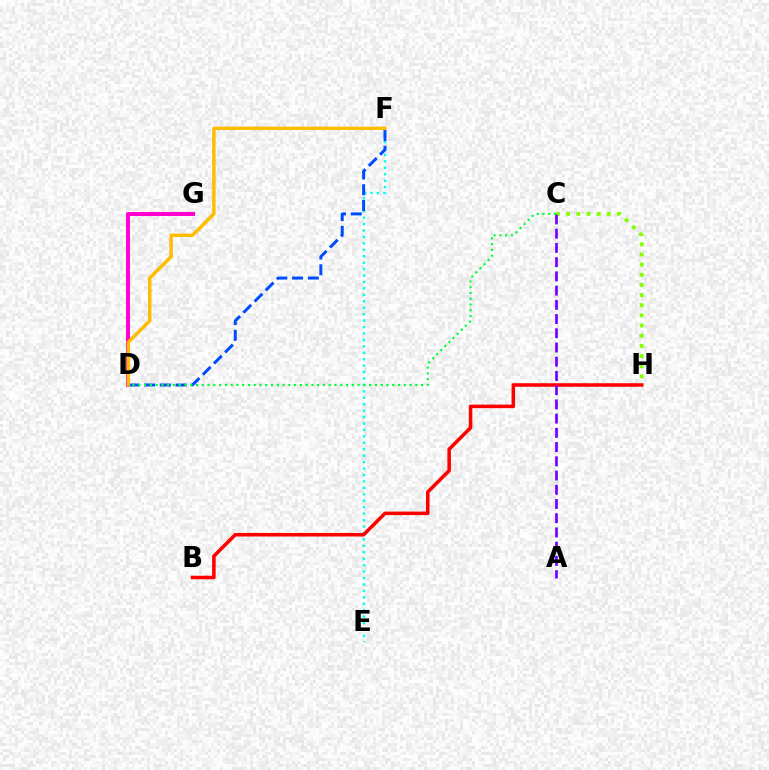{('E', 'F'): [{'color': '#00fff6', 'line_style': 'dotted', 'thickness': 1.75}], ('D', 'F'): [{'color': '#004bff', 'line_style': 'dashed', 'thickness': 2.14}, {'color': '#ffbd00', 'line_style': 'solid', 'thickness': 2.47}], ('C', 'H'): [{'color': '#84ff00', 'line_style': 'dotted', 'thickness': 2.76}], ('B', 'H'): [{'color': '#ff0000', 'line_style': 'solid', 'thickness': 2.54}], ('A', 'C'): [{'color': '#7200ff', 'line_style': 'dashed', 'thickness': 1.93}], ('D', 'G'): [{'color': '#ff00cf', 'line_style': 'solid', 'thickness': 2.86}], ('C', 'D'): [{'color': '#00ff39', 'line_style': 'dotted', 'thickness': 1.57}]}